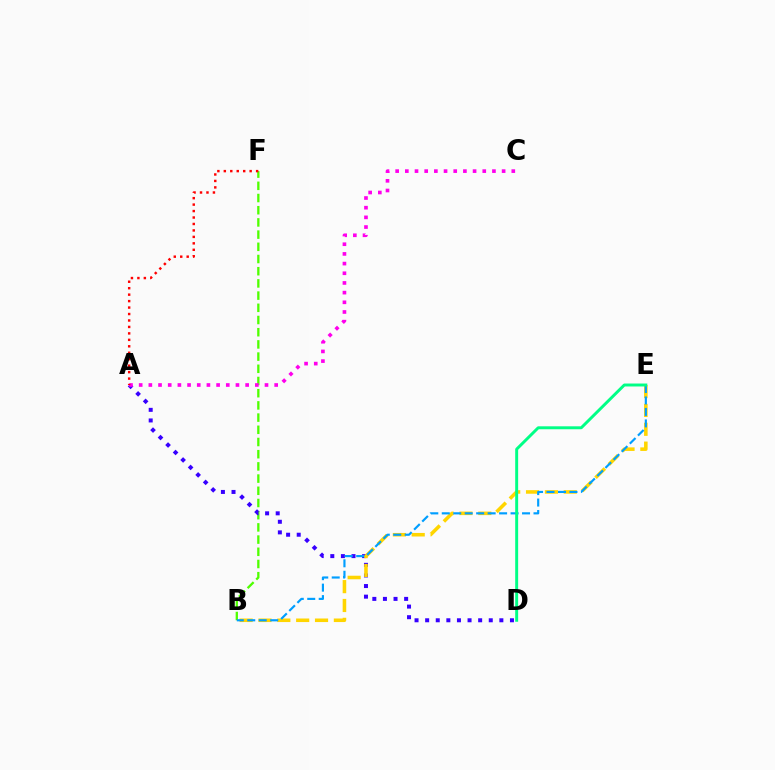{('B', 'F'): [{'color': '#4fff00', 'line_style': 'dashed', 'thickness': 1.66}], ('A', 'D'): [{'color': '#3700ff', 'line_style': 'dotted', 'thickness': 2.88}], ('B', 'E'): [{'color': '#ffd500', 'line_style': 'dashed', 'thickness': 2.56}, {'color': '#009eff', 'line_style': 'dashed', 'thickness': 1.56}], ('D', 'E'): [{'color': '#00ff86', 'line_style': 'solid', 'thickness': 2.12}], ('A', 'C'): [{'color': '#ff00ed', 'line_style': 'dotted', 'thickness': 2.63}], ('A', 'F'): [{'color': '#ff0000', 'line_style': 'dotted', 'thickness': 1.75}]}